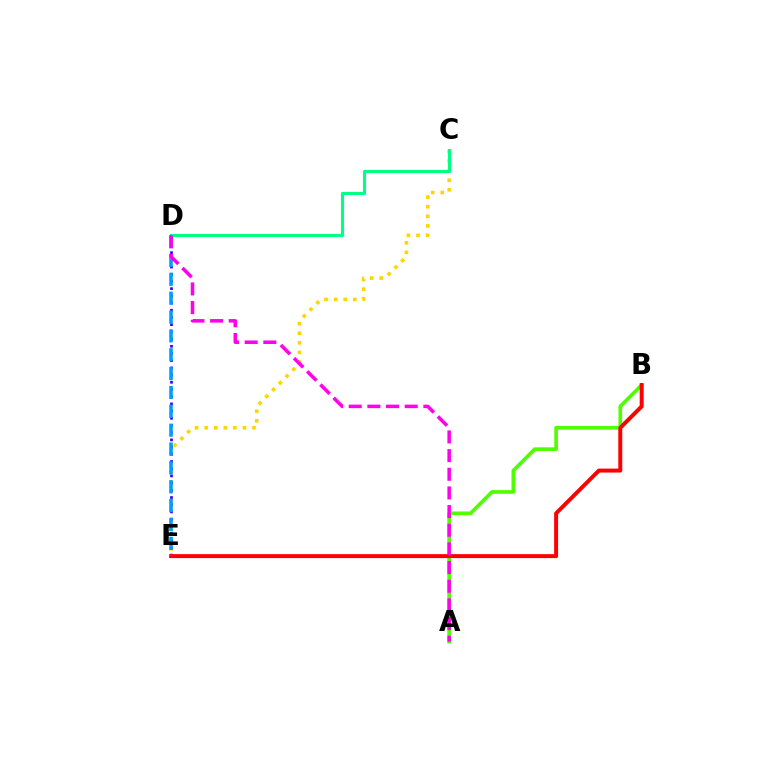{('C', 'E'): [{'color': '#ffd500', 'line_style': 'dotted', 'thickness': 2.6}], ('D', 'E'): [{'color': '#3700ff', 'line_style': 'dotted', 'thickness': 1.96}, {'color': '#009eff', 'line_style': 'dashed', 'thickness': 2.56}], ('A', 'B'): [{'color': '#4fff00', 'line_style': 'solid', 'thickness': 2.65}], ('B', 'E'): [{'color': '#ff0000', 'line_style': 'solid', 'thickness': 2.86}], ('C', 'D'): [{'color': '#00ff86', 'line_style': 'solid', 'thickness': 2.25}], ('A', 'D'): [{'color': '#ff00ed', 'line_style': 'dashed', 'thickness': 2.54}]}